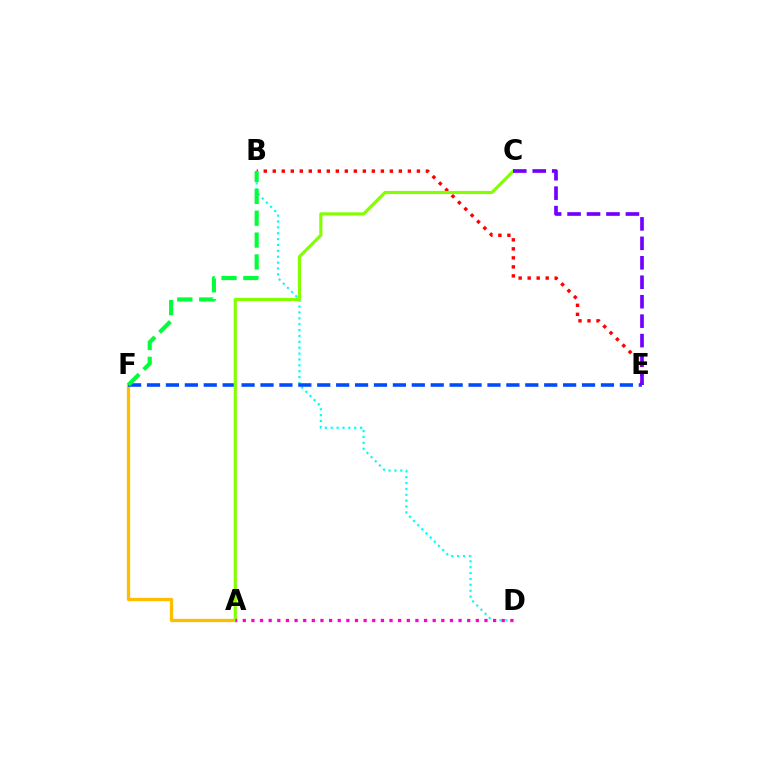{('B', 'E'): [{'color': '#ff0000', 'line_style': 'dotted', 'thickness': 2.45}], ('A', 'F'): [{'color': '#ffbd00', 'line_style': 'solid', 'thickness': 2.36}], ('B', 'D'): [{'color': '#00fff6', 'line_style': 'dotted', 'thickness': 1.6}], ('E', 'F'): [{'color': '#004bff', 'line_style': 'dashed', 'thickness': 2.57}], ('B', 'F'): [{'color': '#00ff39', 'line_style': 'dashed', 'thickness': 2.97}], ('A', 'C'): [{'color': '#84ff00', 'line_style': 'solid', 'thickness': 2.27}], ('C', 'E'): [{'color': '#7200ff', 'line_style': 'dashed', 'thickness': 2.64}], ('A', 'D'): [{'color': '#ff00cf', 'line_style': 'dotted', 'thickness': 2.35}]}